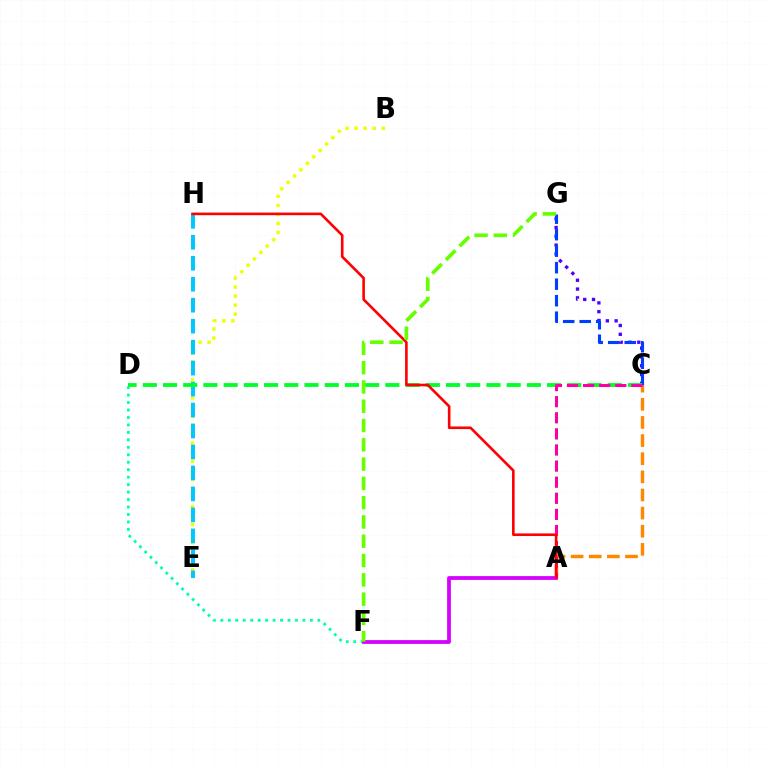{('B', 'E'): [{'color': '#eeff00', 'line_style': 'dotted', 'thickness': 2.46}], ('C', 'G'): [{'color': '#4f00ff', 'line_style': 'dotted', 'thickness': 2.39}, {'color': '#003fff', 'line_style': 'dashed', 'thickness': 2.24}], ('D', 'F'): [{'color': '#00ffaf', 'line_style': 'dotted', 'thickness': 2.03}], ('A', 'C'): [{'color': '#ff8800', 'line_style': 'dashed', 'thickness': 2.46}, {'color': '#ff00a0', 'line_style': 'dashed', 'thickness': 2.19}], ('E', 'H'): [{'color': '#00c7ff', 'line_style': 'dashed', 'thickness': 2.85}], ('A', 'F'): [{'color': '#d600ff', 'line_style': 'solid', 'thickness': 2.71}], ('C', 'D'): [{'color': '#00ff27', 'line_style': 'dashed', 'thickness': 2.75}], ('A', 'H'): [{'color': '#ff0000', 'line_style': 'solid', 'thickness': 1.88}], ('F', 'G'): [{'color': '#66ff00', 'line_style': 'dashed', 'thickness': 2.62}]}